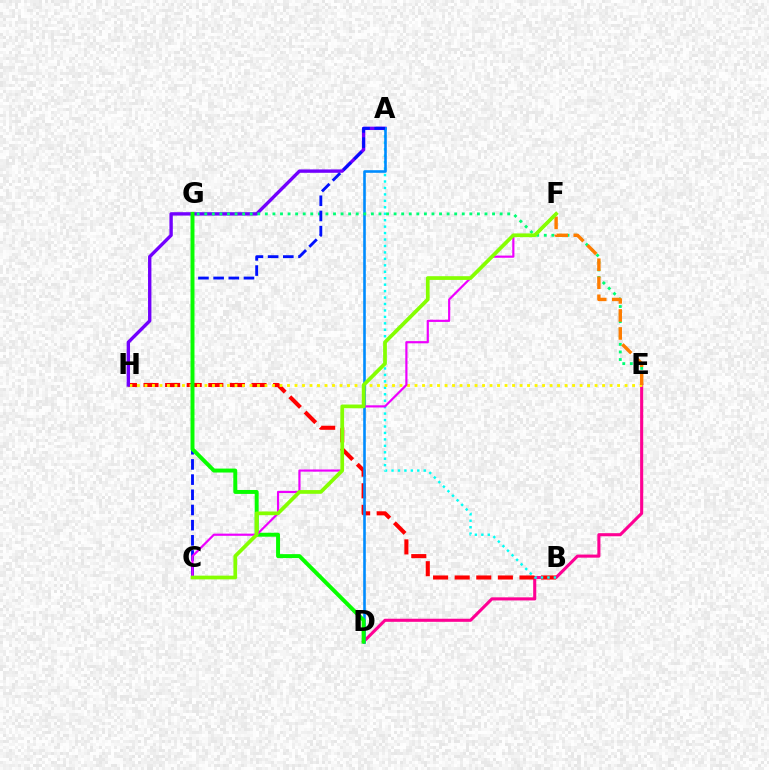{('D', 'E'): [{'color': '#ff0094', 'line_style': 'solid', 'thickness': 2.22}], ('B', 'H'): [{'color': '#ff0000', 'line_style': 'dashed', 'thickness': 2.93}], ('A', 'B'): [{'color': '#00fff6', 'line_style': 'dotted', 'thickness': 1.75}], ('E', 'H'): [{'color': '#fcf500', 'line_style': 'dotted', 'thickness': 2.04}], ('A', 'H'): [{'color': '#7200ff', 'line_style': 'solid', 'thickness': 2.43}], ('A', 'D'): [{'color': '#008cff', 'line_style': 'solid', 'thickness': 1.88}], ('E', 'G'): [{'color': '#00ff74', 'line_style': 'dotted', 'thickness': 2.06}], ('A', 'C'): [{'color': '#0010ff', 'line_style': 'dashed', 'thickness': 2.06}], ('D', 'G'): [{'color': '#08ff00', 'line_style': 'solid', 'thickness': 2.84}], ('C', 'F'): [{'color': '#ee00ff', 'line_style': 'solid', 'thickness': 1.57}, {'color': '#84ff00', 'line_style': 'solid', 'thickness': 2.68}], ('E', 'F'): [{'color': '#ff7c00', 'line_style': 'dashed', 'thickness': 2.45}]}